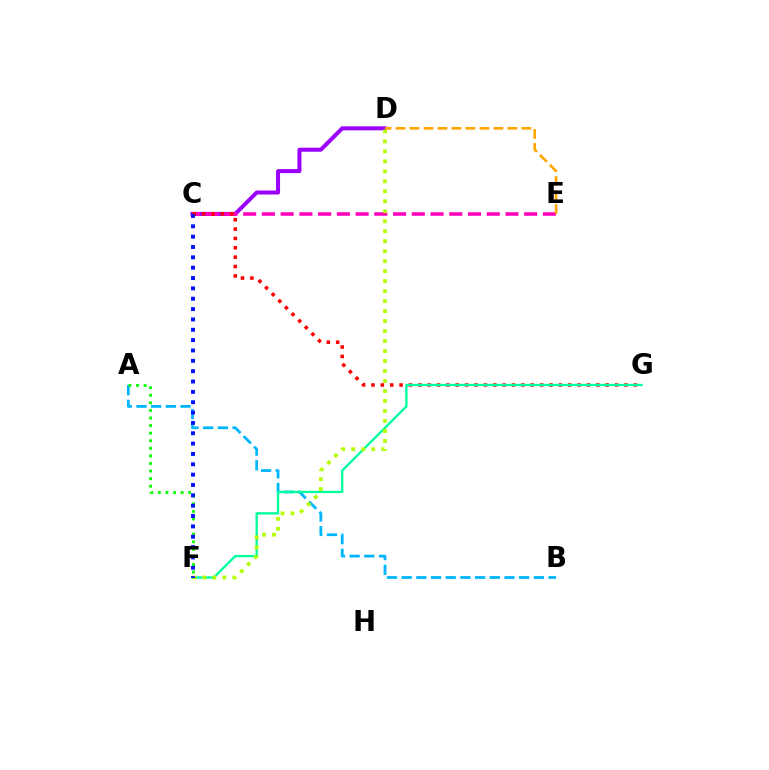{('C', 'D'): [{'color': '#9b00ff', 'line_style': 'solid', 'thickness': 2.89}], ('C', 'E'): [{'color': '#ff00bd', 'line_style': 'dashed', 'thickness': 2.55}], ('A', 'B'): [{'color': '#00b5ff', 'line_style': 'dashed', 'thickness': 2.0}], ('C', 'G'): [{'color': '#ff0000', 'line_style': 'dotted', 'thickness': 2.54}], ('F', 'G'): [{'color': '#00ff9d', 'line_style': 'solid', 'thickness': 1.68}], ('A', 'F'): [{'color': '#08ff00', 'line_style': 'dotted', 'thickness': 2.06}], ('D', 'F'): [{'color': '#b3ff00', 'line_style': 'dotted', 'thickness': 2.71}], ('C', 'F'): [{'color': '#0010ff', 'line_style': 'dotted', 'thickness': 2.81}], ('D', 'E'): [{'color': '#ffa500', 'line_style': 'dashed', 'thickness': 1.9}]}